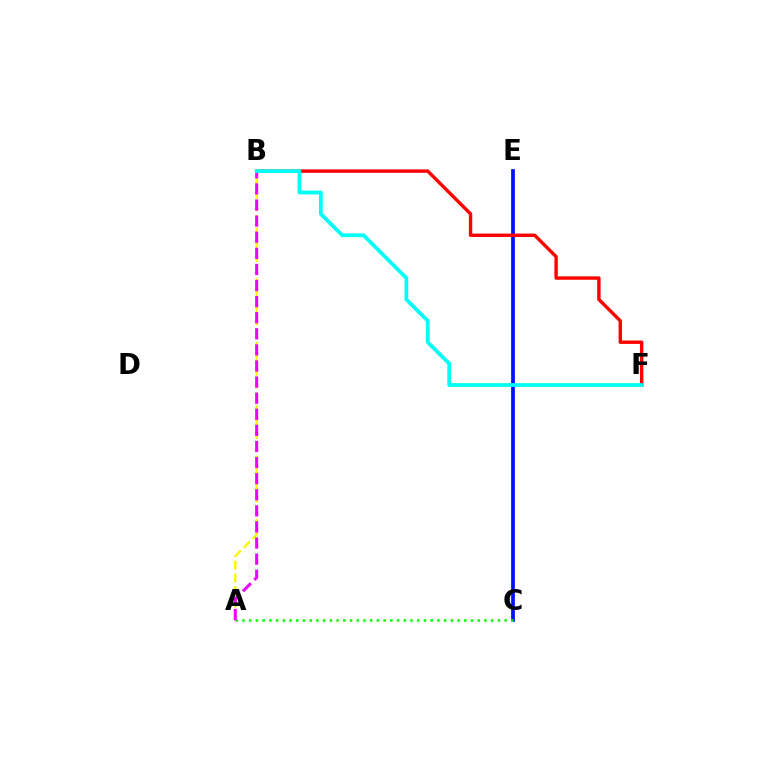{('C', 'E'): [{'color': '#0010ff', 'line_style': 'solid', 'thickness': 2.68}], ('A', 'B'): [{'color': '#fcf500', 'line_style': 'dashed', 'thickness': 1.72}, {'color': '#ee00ff', 'line_style': 'dashed', 'thickness': 2.19}], ('A', 'C'): [{'color': '#08ff00', 'line_style': 'dotted', 'thickness': 1.83}], ('B', 'F'): [{'color': '#ff0000', 'line_style': 'solid', 'thickness': 2.45}, {'color': '#00fff6', 'line_style': 'solid', 'thickness': 2.69}]}